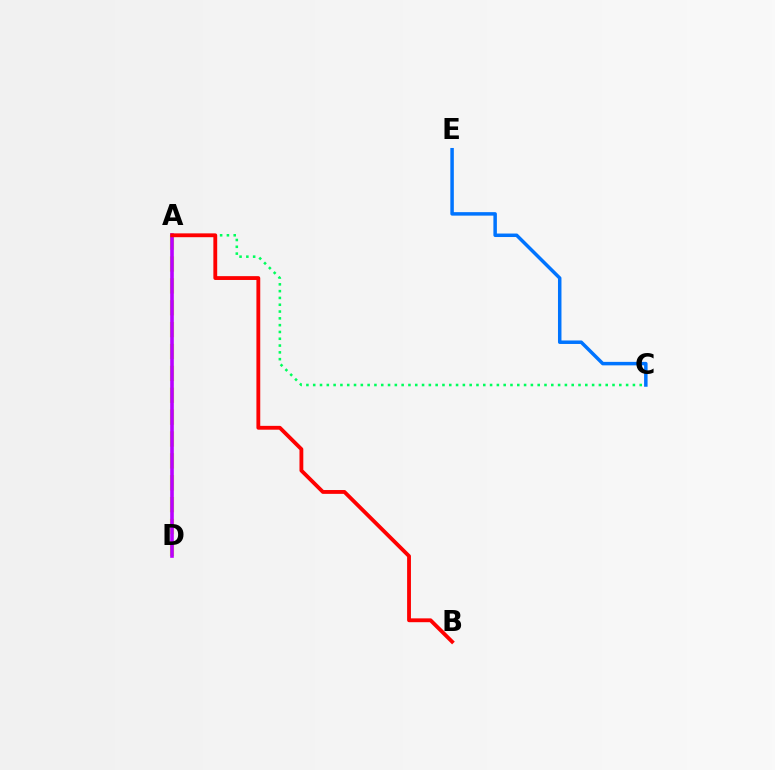{('A', 'C'): [{'color': '#00ff5c', 'line_style': 'dotted', 'thickness': 1.85}], ('A', 'D'): [{'color': '#d1ff00', 'line_style': 'dashed', 'thickness': 2.97}, {'color': '#b900ff', 'line_style': 'solid', 'thickness': 2.6}], ('A', 'B'): [{'color': '#ff0000', 'line_style': 'solid', 'thickness': 2.76}], ('C', 'E'): [{'color': '#0074ff', 'line_style': 'solid', 'thickness': 2.51}]}